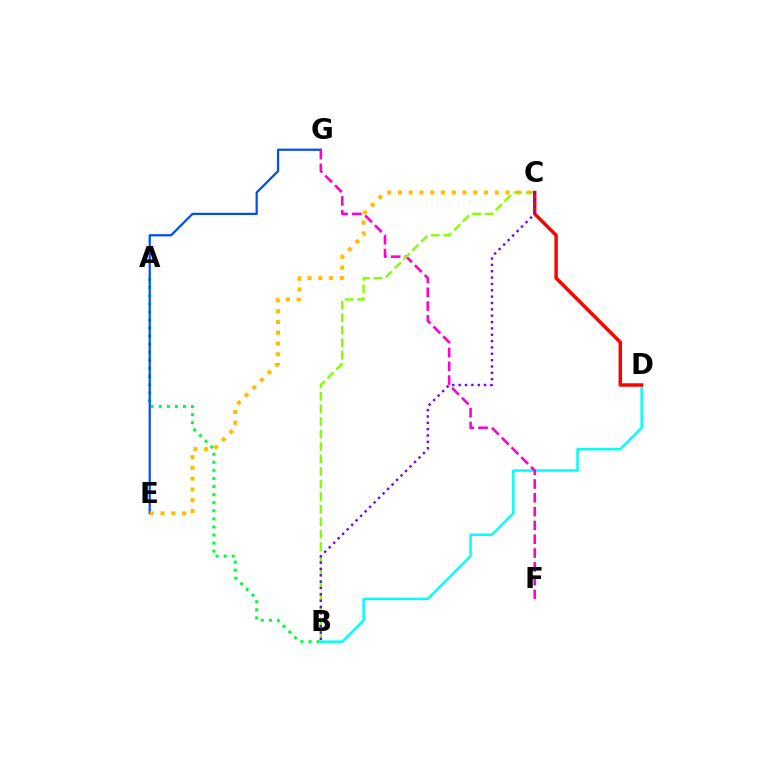{('A', 'B'): [{'color': '#00ff39', 'line_style': 'dotted', 'thickness': 2.2}], ('E', 'G'): [{'color': '#004bff', 'line_style': 'solid', 'thickness': 1.59}], ('B', 'D'): [{'color': '#00fff6', 'line_style': 'solid', 'thickness': 1.78}], ('F', 'G'): [{'color': '#ff00cf', 'line_style': 'dashed', 'thickness': 1.88}], ('B', 'C'): [{'color': '#84ff00', 'line_style': 'dashed', 'thickness': 1.7}, {'color': '#7200ff', 'line_style': 'dotted', 'thickness': 1.73}], ('C', 'D'): [{'color': '#ff0000', 'line_style': 'solid', 'thickness': 2.49}], ('C', 'E'): [{'color': '#ffbd00', 'line_style': 'dotted', 'thickness': 2.93}]}